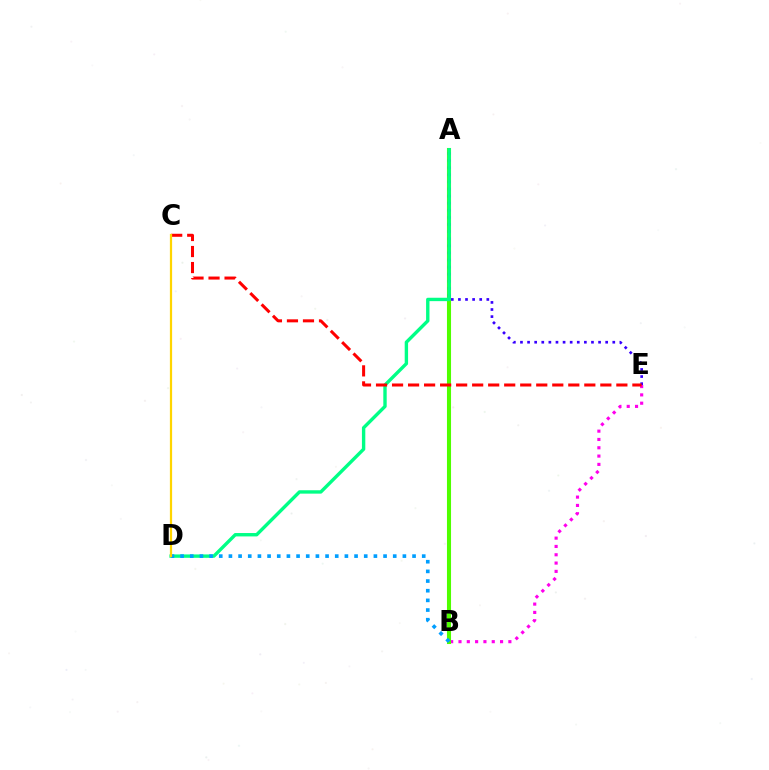{('B', 'E'): [{'color': '#ff00ed', 'line_style': 'dotted', 'thickness': 2.26}], ('A', 'B'): [{'color': '#4fff00', 'line_style': 'solid', 'thickness': 2.94}], ('A', 'E'): [{'color': '#3700ff', 'line_style': 'dotted', 'thickness': 1.93}], ('A', 'D'): [{'color': '#00ff86', 'line_style': 'solid', 'thickness': 2.44}], ('B', 'D'): [{'color': '#009eff', 'line_style': 'dotted', 'thickness': 2.63}], ('C', 'E'): [{'color': '#ff0000', 'line_style': 'dashed', 'thickness': 2.18}], ('C', 'D'): [{'color': '#ffd500', 'line_style': 'solid', 'thickness': 1.6}]}